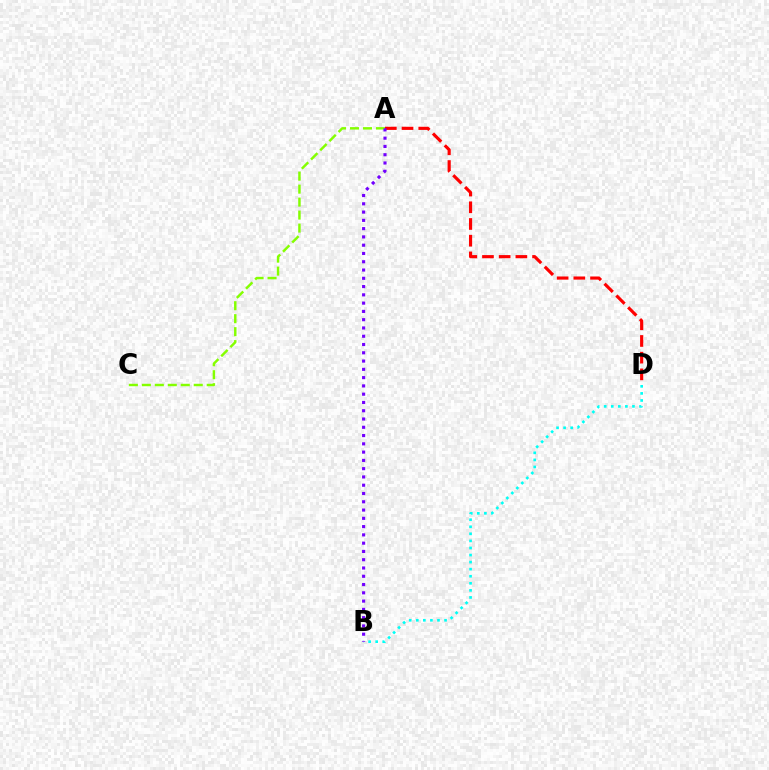{('A', 'D'): [{'color': '#ff0000', 'line_style': 'dashed', 'thickness': 2.27}], ('B', 'D'): [{'color': '#00fff6', 'line_style': 'dotted', 'thickness': 1.92}], ('A', 'C'): [{'color': '#84ff00', 'line_style': 'dashed', 'thickness': 1.76}], ('A', 'B'): [{'color': '#7200ff', 'line_style': 'dotted', 'thickness': 2.25}]}